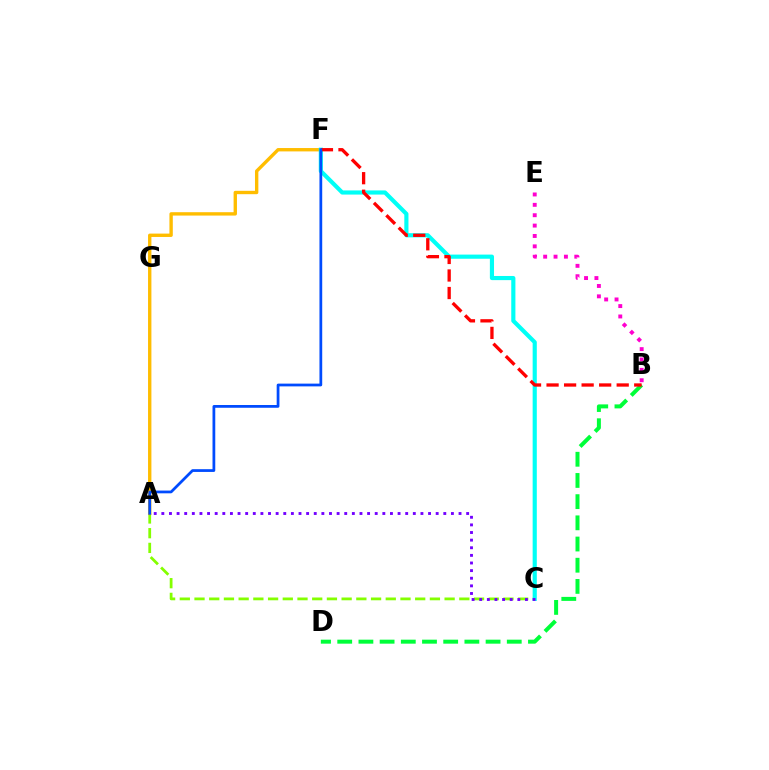{('A', 'C'): [{'color': '#84ff00', 'line_style': 'dashed', 'thickness': 2.0}, {'color': '#7200ff', 'line_style': 'dotted', 'thickness': 2.07}], ('B', 'E'): [{'color': '#ff00cf', 'line_style': 'dotted', 'thickness': 2.82}], ('A', 'F'): [{'color': '#ffbd00', 'line_style': 'solid', 'thickness': 2.43}, {'color': '#004bff', 'line_style': 'solid', 'thickness': 1.98}], ('B', 'D'): [{'color': '#00ff39', 'line_style': 'dashed', 'thickness': 2.88}], ('C', 'F'): [{'color': '#00fff6', 'line_style': 'solid', 'thickness': 2.99}], ('B', 'F'): [{'color': '#ff0000', 'line_style': 'dashed', 'thickness': 2.38}]}